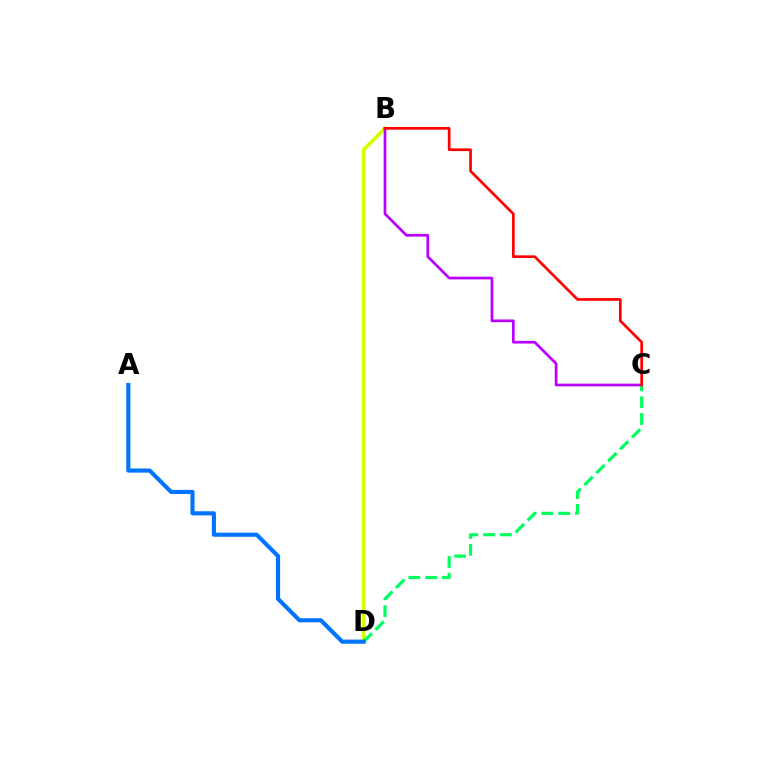{('B', 'D'): [{'color': '#d1ff00', 'line_style': 'solid', 'thickness': 2.63}], ('B', 'C'): [{'color': '#b900ff', 'line_style': 'solid', 'thickness': 1.95}, {'color': '#ff0000', 'line_style': 'solid', 'thickness': 1.94}], ('C', 'D'): [{'color': '#00ff5c', 'line_style': 'dashed', 'thickness': 2.28}], ('A', 'D'): [{'color': '#0074ff', 'line_style': 'solid', 'thickness': 2.97}]}